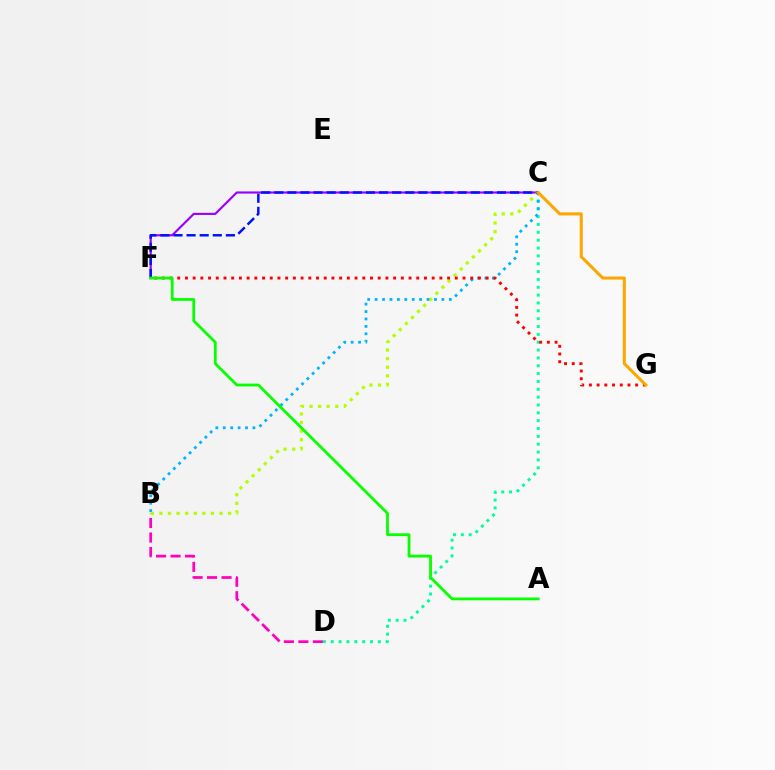{('B', 'D'): [{'color': '#ff00bd', 'line_style': 'dashed', 'thickness': 1.97}], ('C', 'D'): [{'color': '#00ff9d', 'line_style': 'dotted', 'thickness': 2.13}], ('C', 'F'): [{'color': '#9b00ff', 'line_style': 'solid', 'thickness': 1.55}, {'color': '#0010ff', 'line_style': 'dashed', 'thickness': 1.78}], ('B', 'C'): [{'color': '#b3ff00', 'line_style': 'dotted', 'thickness': 2.33}, {'color': '#00b5ff', 'line_style': 'dotted', 'thickness': 2.02}], ('F', 'G'): [{'color': '#ff0000', 'line_style': 'dotted', 'thickness': 2.1}], ('C', 'G'): [{'color': '#ffa500', 'line_style': 'solid', 'thickness': 2.19}], ('A', 'F'): [{'color': '#08ff00', 'line_style': 'solid', 'thickness': 2.01}]}